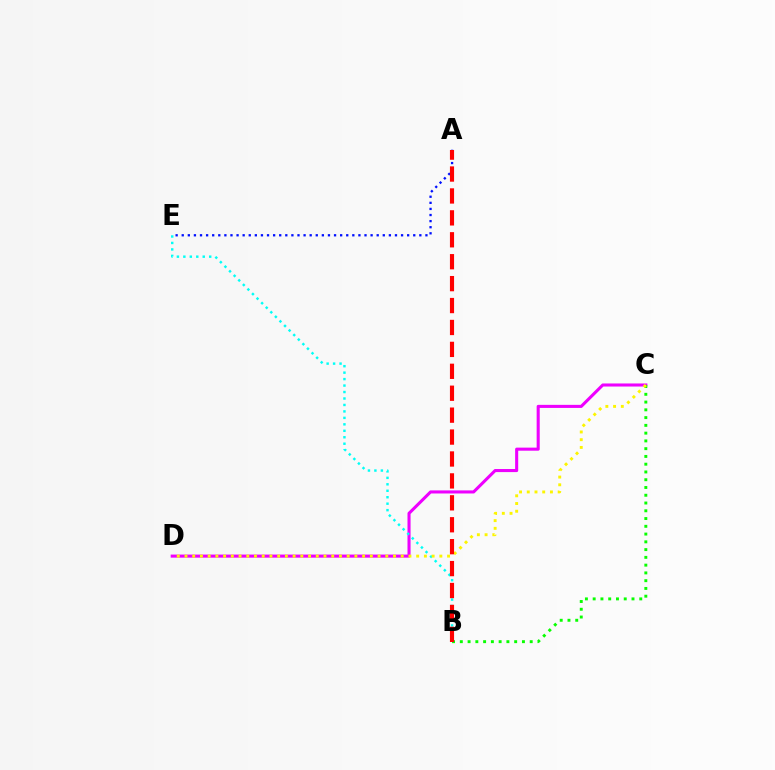{('C', 'D'): [{'color': '#ee00ff', 'line_style': 'solid', 'thickness': 2.21}, {'color': '#fcf500', 'line_style': 'dotted', 'thickness': 2.1}], ('B', 'C'): [{'color': '#08ff00', 'line_style': 'dotted', 'thickness': 2.11}], ('B', 'E'): [{'color': '#00fff6', 'line_style': 'dotted', 'thickness': 1.76}], ('A', 'E'): [{'color': '#0010ff', 'line_style': 'dotted', 'thickness': 1.66}], ('A', 'B'): [{'color': '#ff0000', 'line_style': 'dashed', 'thickness': 2.98}]}